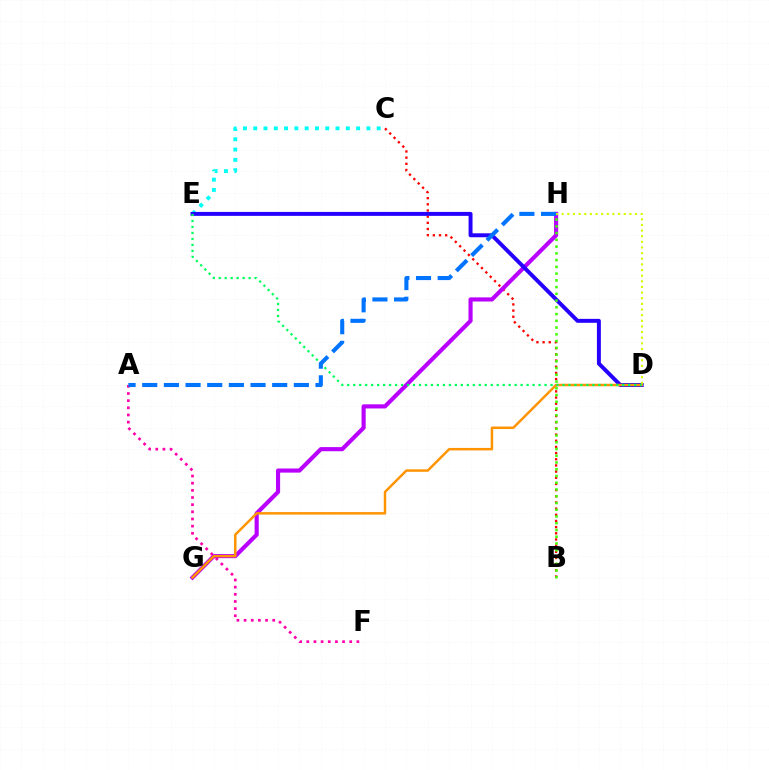{('A', 'F'): [{'color': '#ff00ac', 'line_style': 'dotted', 'thickness': 1.94}], ('C', 'E'): [{'color': '#00fff6', 'line_style': 'dotted', 'thickness': 2.8}], ('B', 'C'): [{'color': '#ff0000', 'line_style': 'dotted', 'thickness': 1.68}], ('G', 'H'): [{'color': '#b900ff', 'line_style': 'solid', 'thickness': 2.97}], ('D', 'E'): [{'color': '#2500ff', 'line_style': 'solid', 'thickness': 2.84}, {'color': '#00ff5c', 'line_style': 'dotted', 'thickness': 1.62}], ('D', 'H'): [{'color': '#d1ff00', 'line_style': 'dotted', 'thickness': 1.53}], ('D', 'G'): [{'color': '#ff9400', 'line_style': 'solid', 'thickness': 1.78}], ('B', 'H'): [{'color': '#3dff00', 'line_style': 'dotted', 'thickness': 1.83}], ('A', 'H'): [{'color': '#0074ff', 'line_style': 'dashed', 'thickness': 2.94}]}